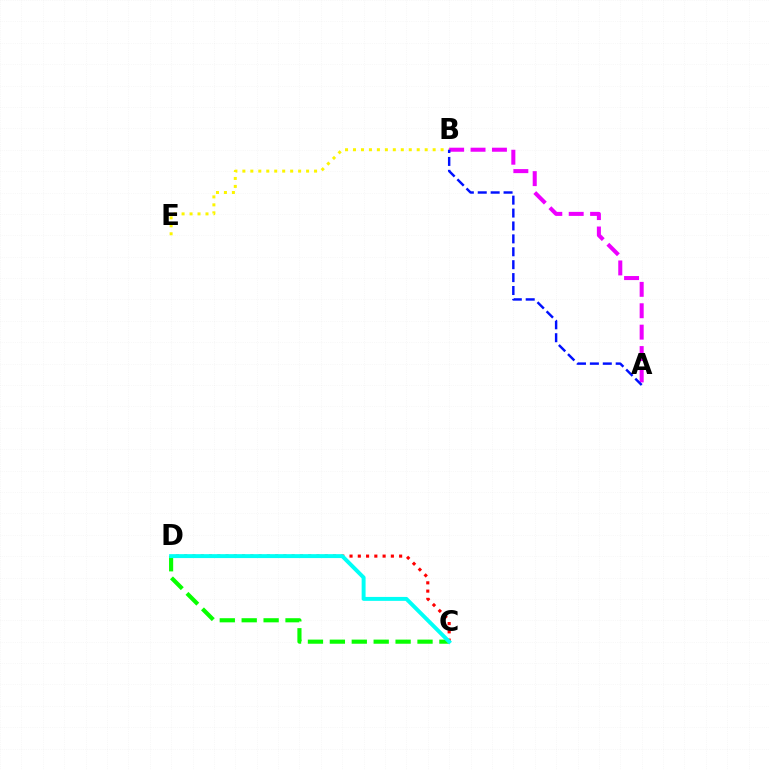{('C', 'D'): [{'color': '#ff0000', 'line_style': 'dotted', 'thickness': 2.25}, {'color': '#08ff00', 'line_style': 'dashed', 'thickness': 2.98}, {'color': '#00fff6', 'line_style': 'solid', 'thickness': 2.83}], ('B', 'E'): [{'color': '#fcf500', 'line_style': 'dotted', 'thickness': 2.16}], ('A', 'B'): [{'color': '#ee00ff', 'line_style': 'dashed', 'thickness': 2.91}, {'color': '#0010ff', 'line_style': 'dashed', 'thickness': 1.75}]}